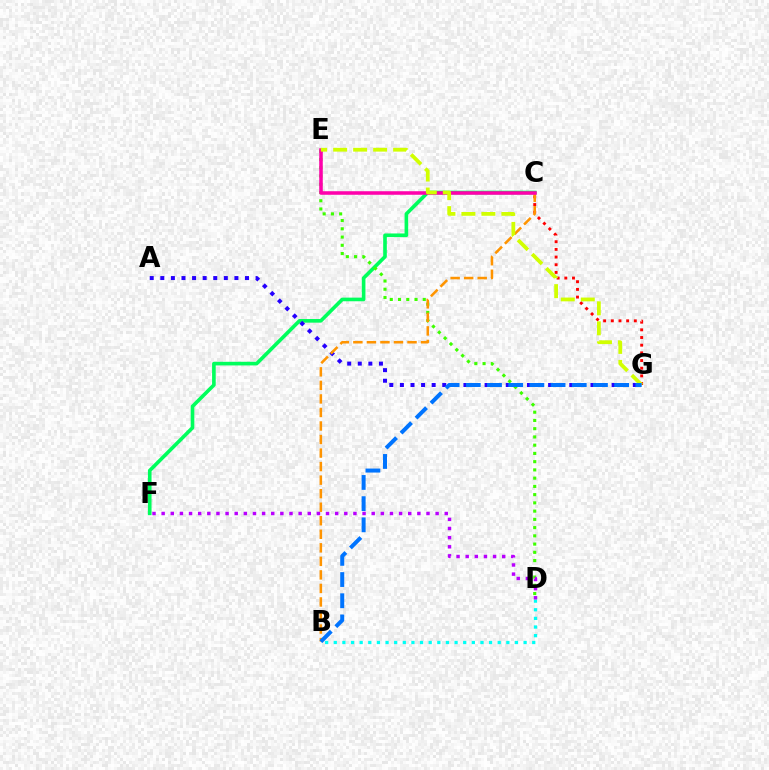{('C', 'F'): [{'color': '#00ff5c', 'line_style': 'solid', 'thickness': 2.62}], ('C', 'G'): [{'color': '#ff0000', 'line_style': 'dotted', 'thickness': 2.08}], ('B', 'D'): [{'color': '#00fff6', 'line_style': 'dotted', 'thickness': 2.34}], ('D', 'E'): [{'color': '#3dff00', 'line_style': 'dotted', 'thickness': 2.24}], ('A', 'G'): [{'color': '#2500ff', 'line_style': 'dotted', 'thickness': 2.88}], ('B', 'C'): [{'color': '#ff9400', 'line_style': 'dashed', 'thickness': 1.84}], ('C', 'E'): [{'color': '#ff00ac', 'line_style': 'solid', 'thickness': 2.55}], ('E', 'G'): [{'color': '#d1ff00', 'line_style': 'dashed', 'thickness': 2.72}], ('B', 'G'): [{'color': '#0074ff', 'line_style': 'dashed', 'thickness': 2.88}], ('D', 'F'): [{'color': '#b900ff', 'line_style': 'dotted', 'thickness': 2.48}]}